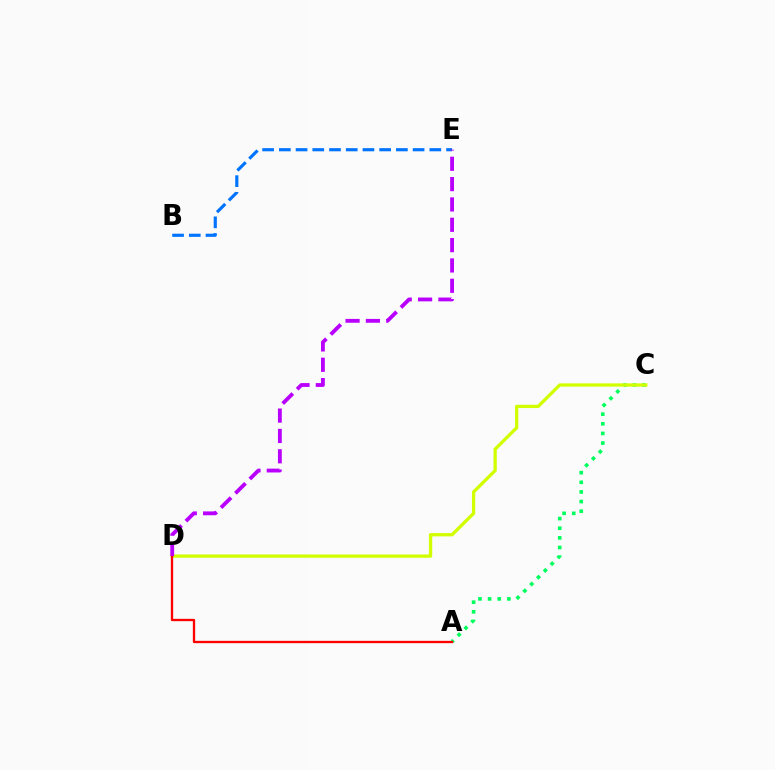{('A', 'C'): [{'color': '#00ff5c', 'line_style': 'dotted', 'thickness': 2.62}], ('B', 'E'): [{'color': '#0074ff', 'line_style': 'dashed', 'thickness': 2.27}], ('C', 'D'): [{'color': '#d1ff00', 'line_style': 'solid', 'thickness': 2.37}], ('A', 'D'): [{'color': '#ff0000', 'line_style': 'solid', 'thickness': 1.67}], ('D', 'E'): [{'color': '#b900ff', 'line_style': 'dashed', 'thickness': 2.76}]}